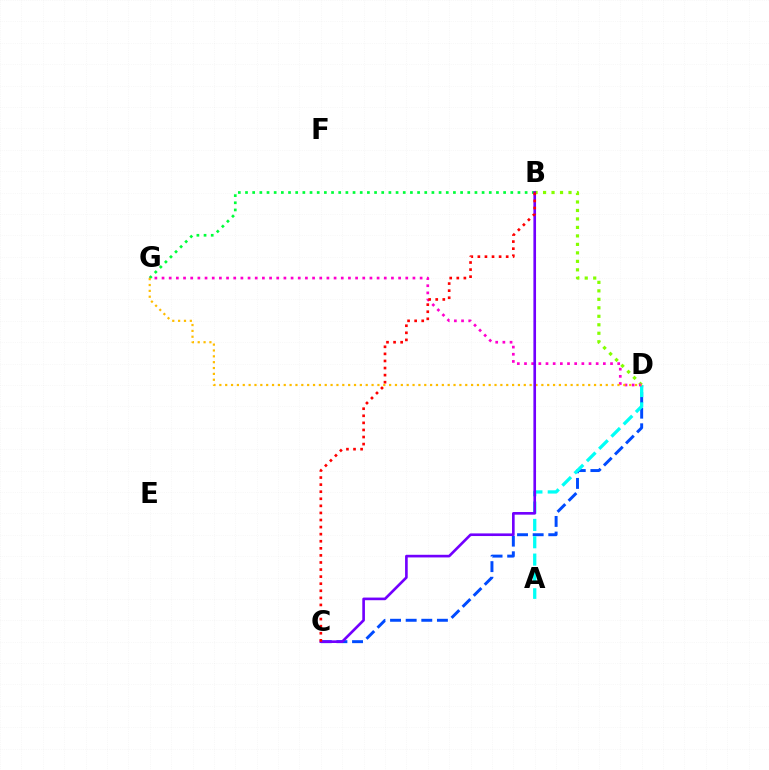{('B', 'D'): [{'color': '#84ff00', 'line_style': 'dotted', 'thickness': 2.3}], ('C', 'D'): [{'color': '#004bff', 'line_style': 'dashed', 'thickness': 2.12}], ('B', 'G'): [{'color': '#00ff39', 'line_style': 'dotted', 'thickness': 1.95}], ('A', 'D'): [{'color': '#00fff6', 'line_style': 'dashed', 'thickness': 2.36}], ('D', 'G'): [{'color': '#ff00cf', 'line_style': 'dotted', 'thickness': 1.95}, {'color': '#ffbd00', 'line_style': 'dotted', 'thickness': 1.59}], ('B', 'C'): [{'color': '#7200ff', 'line_style': 'solid', 'thickness': 1.9}, {'color': '#ff0000', 'line_style': 'dotted', 'thickness': 1.92}]}